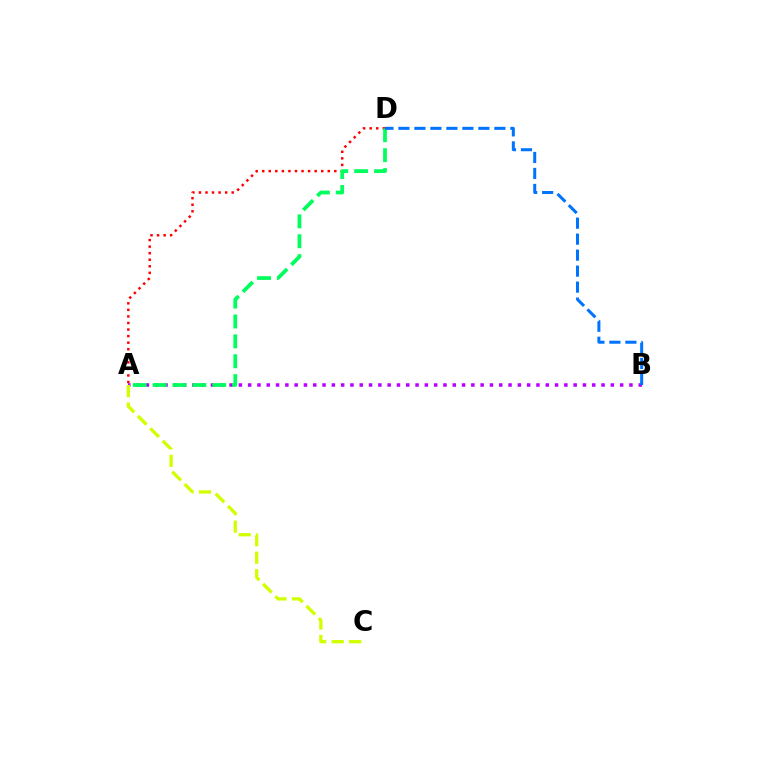{('A', 'B'): [{'color': '#b900ff', 'line_style': 'dotted', 'thickness': 2.53}], ('A', 'C'): [{'color': '#d1ff00', 'line_style': 'dashed', 'thickness': 2.38}], ('A', 'D'): [{'color': '#ff0000', 'line_style': 'dotted', 'thickness': 1.78}, {'color': '#00ff5c', 'line_style': 'dashed', 'thickness': 2.7}], ('B', 'D'): [{'color': '#0074ff', 'line_style': 'dashed', 'thickness': 2.17}]}